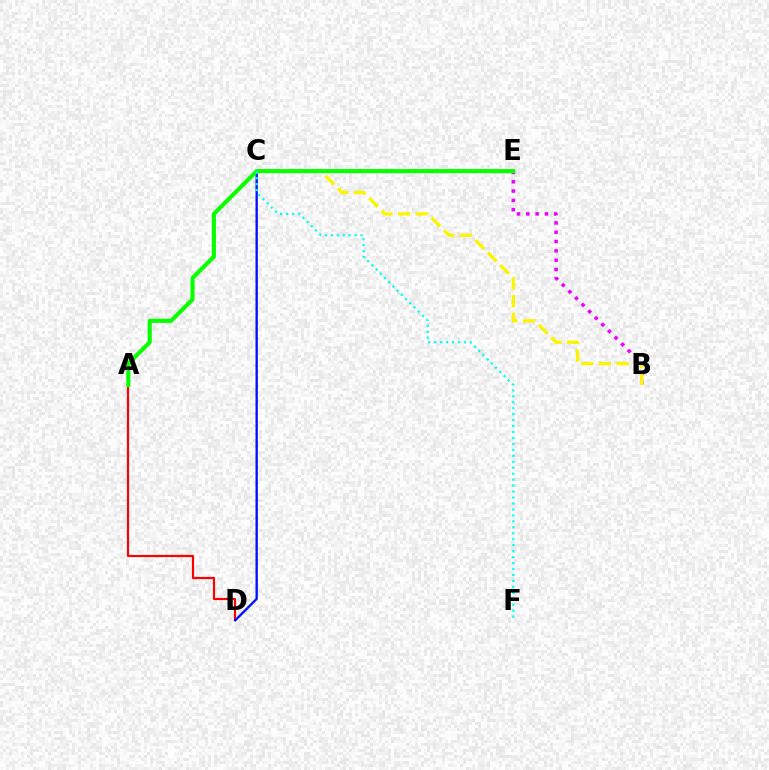{('A', 'D'): [{'color': '#ff0000', 'line_style': 'solid', 'thickness': 1.57}], ('B', 'E'): [{'color': '#ee00ff', 'line_style': 'dotted', 'thickness': 2.53}], ('B', 'C'): [{'color': '#fcf500', 'line_style': 'dashed', 'thickness': 2.4}], ('C', 'D'): [{'color': '#0010ff', 'line_style': 'solid', 'thickness': 1.69}], ('A', 'E'): [{'color': '#08ff00', 'line_style': 'solid', 'thickness': 2.95}], ('C', 'F'): [{'color': '#00fff6', 'line_style': 'dotted', 'thickness': 1.62}]}